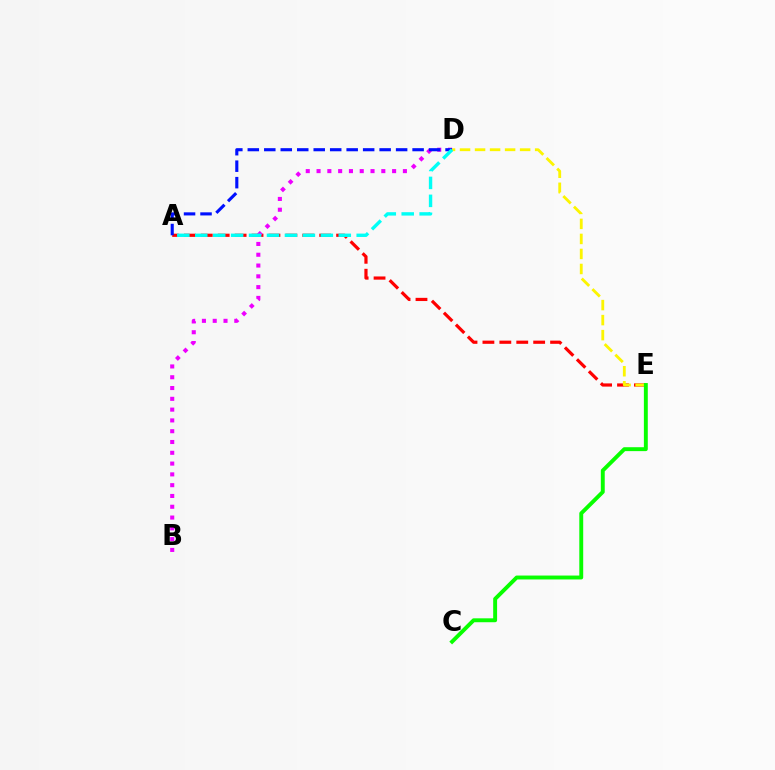{('A', 'E'): [{'color': '#ff0000', 'line_style': 'dashed', 'thickness': 2.3}], ('B', 'D'): [{'color': '#ee00ff', 'line_style': 'dotted', 'thickness': 2.93}], ('D', 'E'): [{'color': '#fcf500', 'line_style': 'dashed', 'thickness': 2.04}], ('C', 'E'): [{'color': '#08ff00', 'line_style': 'solid', 'thickness': 2.81}], ('A', 'D'): [{'color': '#0010ff', 'line_style': 'dashed', 'thickness': 2.24}, {'color': '#00fff6', 'line_style': 'dashed', 'thickness': 2.44}]}